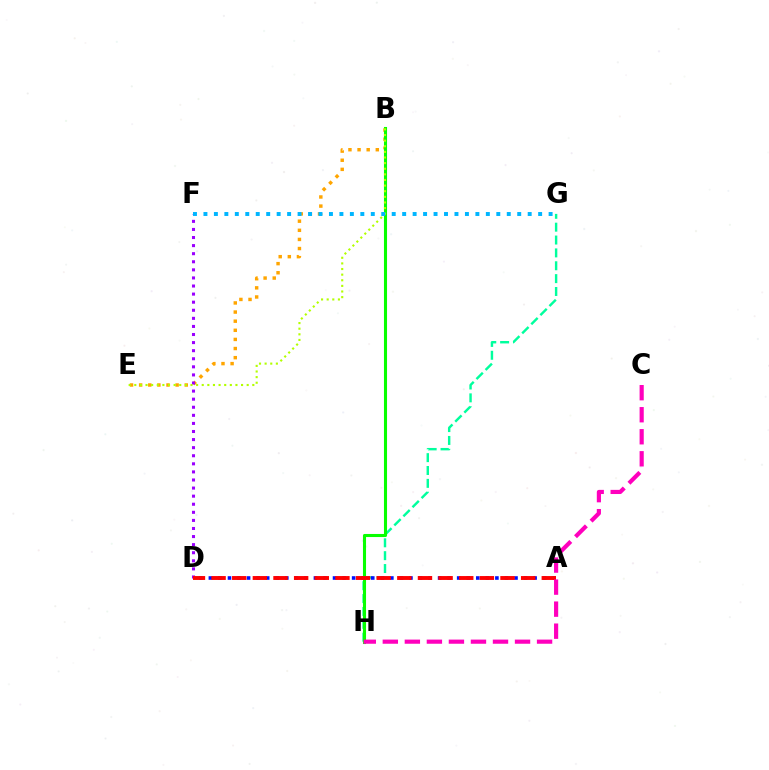{('B', 'E'): [{'color': '#ffa500', 'line_style': 'dotted', 'thickness': 2.48}, {'color': '#b3ff00', 'line_style': 'dotted', 'thickness': 1.53}], ('G', 'H'): [{'color': '#00ff9d', 'line_style': 'dashed', 'thickness': 1.75}], ('A', 'D'): [{'color': '#0010ff', 'line_style': 'dotted', 'thickness': 2.59}, {'color': '#ff0000', 'line_style': 'dashed', 'thickness': 2.8}], ('D', 'F'): [{'color': '#9b00ff', 'line_style': 'dotted', 'thickness': 2.2}], ('B', 'H'): [{'color': '#08ff00', 'line_style': 'solid', 'thickness': 2.21}], ('C', 'H'): [{'color': '#ff00bd', 'line_style': 'dashed', 'thickness': 2.99}], ('F', 'G'): [{'color': '#00b5ff', 'line_style': 'dotted', 'thickness': 2.84}]}